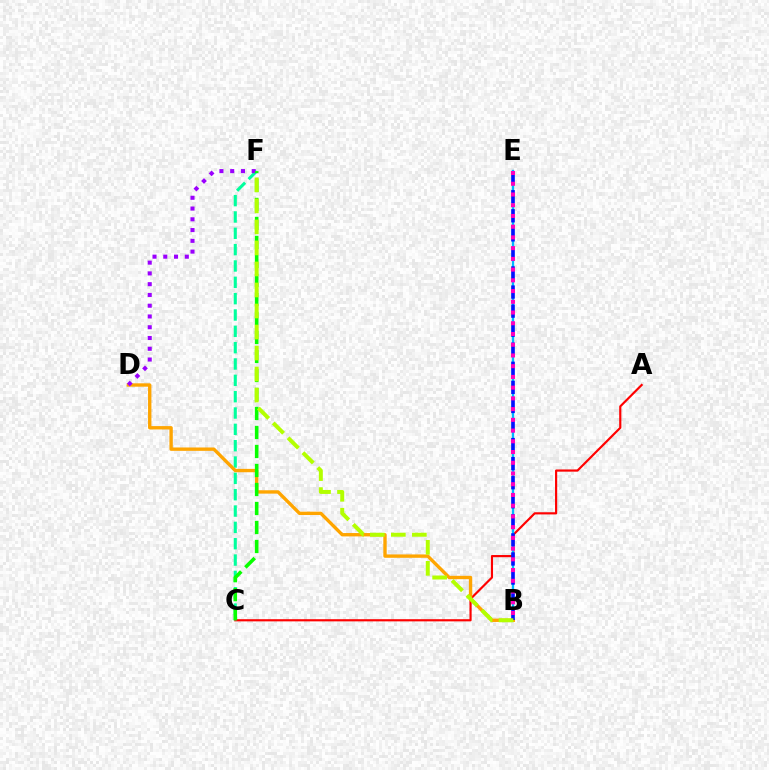{('A', 'C'): [{'color': '#ff0000', 'line_style': 'solid', 'thickness': 1.56}], ('C', 'F'): [{'color': '#00ff9d', 'line_style': 'dashed', 'thickness': 2.22}, {'color': '#08ff00', 'line_style': 'dashed', 'thickness': 2.58}], ('B', 'E'): [{'color': '#00b5ff', 'line_style': 'solid', 'thickness': 1.68}, {'color': '#0010ff', 'line_style': 'dashed', 'thickness': 2.59}, {'color': '#ff00bd', 'line_style': 'dotted', 'thickness': 2.92}], ('B', 'D'): [{'color': '#ffa500', 'line_style': 'solid', 'thickness': 2.42}], ('D', 'F'): [{'color': '#9b00ff', 'line_style': 'dotted', 'thickness': 2.92}], ('B', 'F'): [{'color': '#b3ff00', 'line_style': 'dashed', 'thickness': 2.86}]}